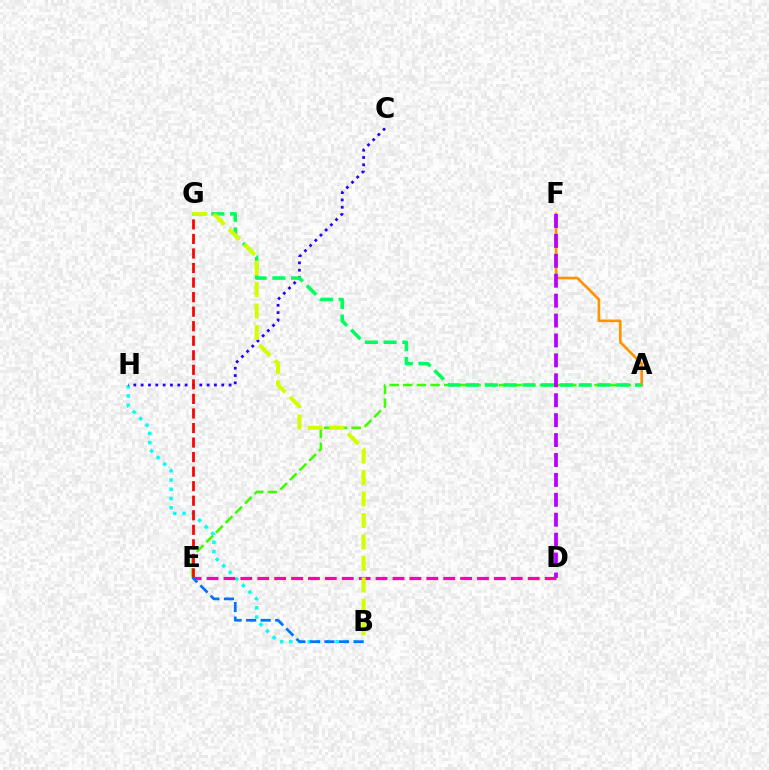{('A', 'F'): [{'color': '#ff9400', 'line_style': 'solid', 'thickness': 1.92}], ('B', 'H'): [{'color': '#00fff6', 'line_style': 'dotted', 'thickness': 2.51}], ('A', 'E'): [{'color': '#3dff00', 'line_style': 'dashed', 'thickness': 1.86}], ('C', 'H'): [{'color': '#2500ff', 'line_style': 'dotted', 'thickness': 1.99}], ('D', 'E'): [{'color': '#ff00ac', 'line_style': 'dashed', 'thickness': 2.3}], ('A', 'G'): [{'color': '#00ff5c', 'line_style': 'dashed', 'thickness': 2.55}], ('E', 'G'): [{'color': '#ff0000', 'line_style': 'dashed', 'thickness': 1.98}], ('B', 'G'): [{'color': '#d1ff00', 'line_style': 'dashed', 'thickness': 2.91}], ('D', 'F'): [{'color': '#b900ff', 'line_style': 'dashed', 'thickness': 2.71}], ('B', 'E'): [{'color': '#0074ff', 'line_style': 'dashed', 'thickness': 1.97}]}